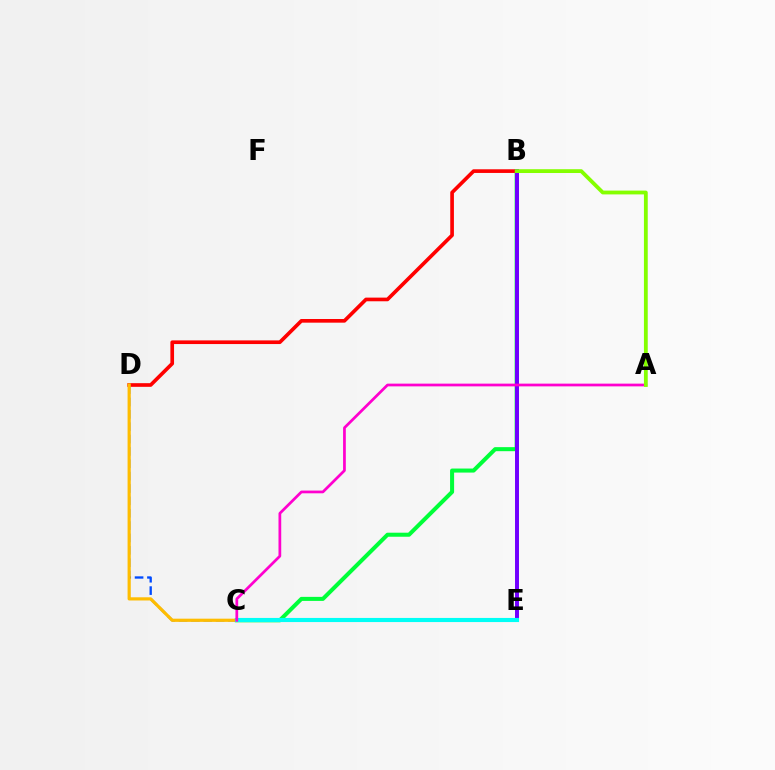{('C', 'D'): [{'color': '#004bff', 'line_style': 'dashed', 'thickness': 1.68}, {'color': '#ffbd00', 'line_style': 'solid', 'thickness': 2.29}], ('B', 'C'): [{'color': '#00ff39', 'line_style': 'solid', 'thickness': 2.91}], ('B', 'D'): [{'color': '#ff0000', 'line_style': 'solid', 'thickness': 2.64}], ('B', 'E'): [{'color': '#7200ff', 'line_style': 'solid', 'thickness': 2.85}], ('C', 'E'): [{'color': '#00fff6', 'line_style': 'solid', 'thickness': 2.96}], ('A', 'C'): [{'color': '#ff00cf', 'line_style': 'solid', 'thickness': 1.97}], ('A', 'B'): [{'color': '#84ff00', 'line_style': 'solid', 'thickness': 2.74}]}